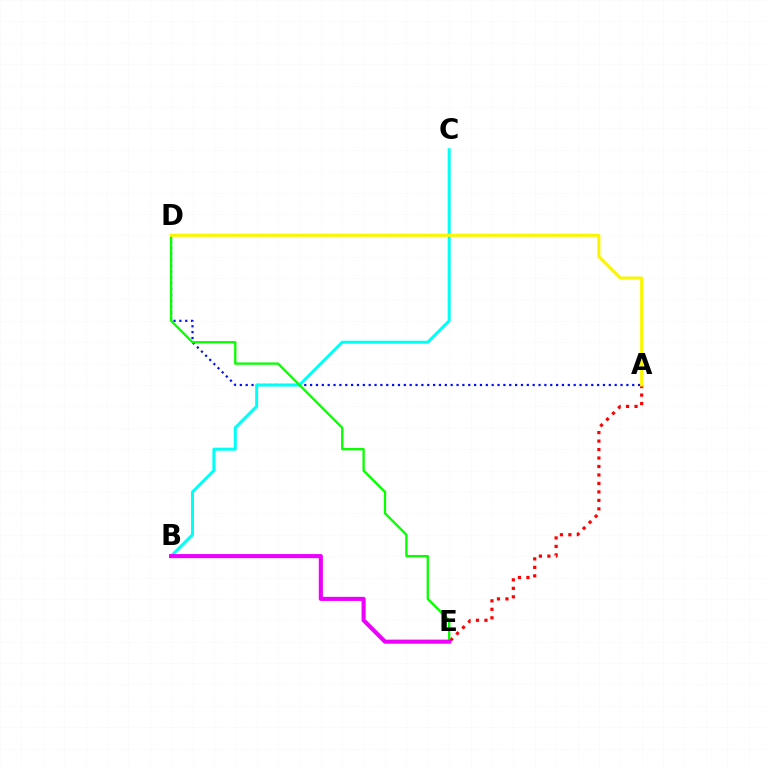{('A', 'E'): [{'color': '#ff0000', 'line_style': 'dotted', 'thickness': 2.3}], ('A', 'D'): [{'color': '#0010ff', 'line_style': 'dotted', 'thickness': 1.59}, {'color': '#fcf500', 'line_style': 'solid', 'thickness': 2.21}], ('B', 'C'): [{'color': '#00fff6', 'line_style': 'solid', 'thickness': 2.17}], ('D', 'E'): [{'color': '#08ff00', 'line_style': 'solid', 'thickness': 1.67}], ('B', 'E'): [{'color': '#ee00ff', 'line_style': 'solid', 'thickness': 2.96}]}